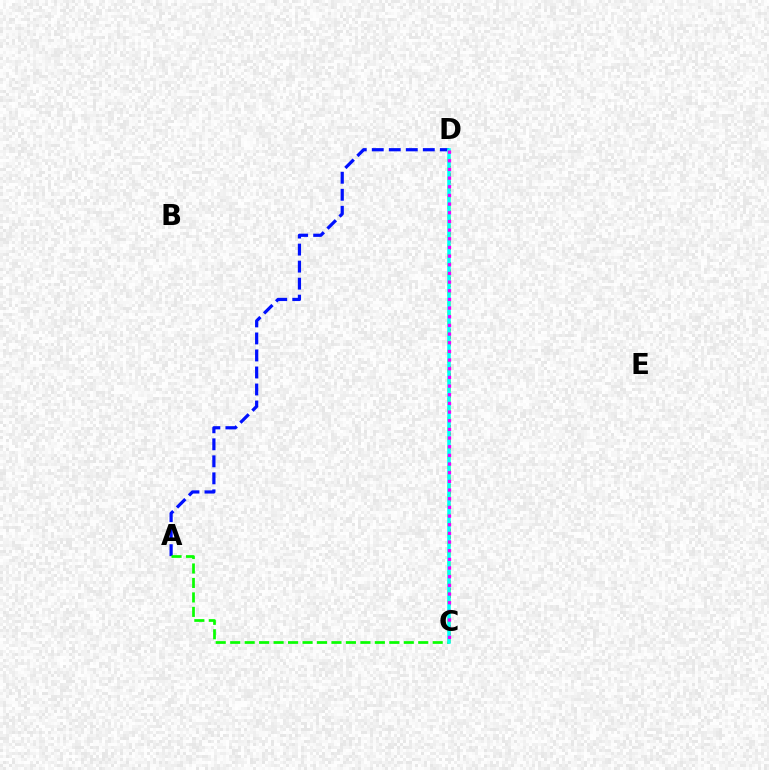{('A', 'D'): [{'color': '#0010ff', 'line_style': 'dashed', 'thickness': 2.31}], ('A', 'C'): [{'color': '#08ff00', 'line_style': 'dashed', 'thickness': 1.97}], ('C', 'D'): [{'color': '#ff0000', 'line_style': 'dotted', 'thickness': 2.01}, {'color': '#fcf500', 'line_style': 'dotted', 'thickness': 2.61}, {'color': '#00fff6', 'line_style': 'solid', 'thickness': 2.55}, {'color': '#ee00ff', 'line_style': 'dotted', 'thickness': 2.35}]}